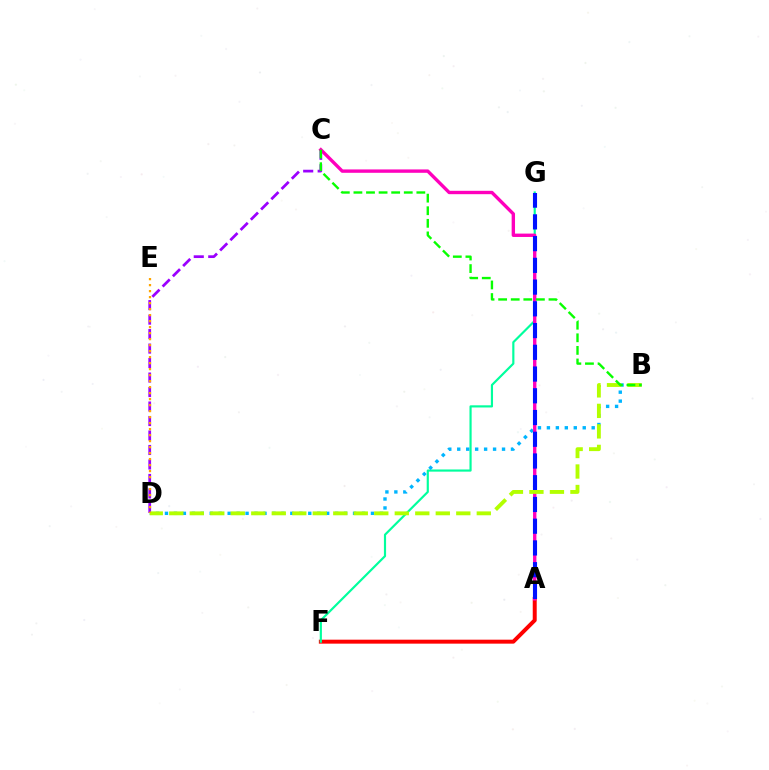{('A', 'F'): [{'color': '#ff0000', 'line_style': 'solid', 'thickness': 2.86}], ('F', 'G'): [{'color': '#00ff9d', 'line_style': 'solid', 'thickness': 1.56}], ('B', 'D'): [{'color': '#00b5ff', 'line_style': 'dotted', 'thickness': 2.43}, {'color': '#b3ff00', 'line_style': 'dashed', 'thickness': 2.79}], ('C', 'D'): [{'color': '#9b00ff', 'line_style': 'dashed', 'thickness': 1.97}], ('A', 'C'): [{'color': '#ff00bd', 'line_style': 'solid', 'thickness': 2.43}], ('A', 'G'): [{'color': '#0010ff', 'line_style': 'dashed', 'thickness': 2.95}], ('D', 'E'): [{'color': '#ffa500', 'line_style': 'dotted', 'thickness': 1.63}], ('B', 'C'): [{'color': '#08ff00', 'line_style': 'dashed', 'thickness': 1.71}]}